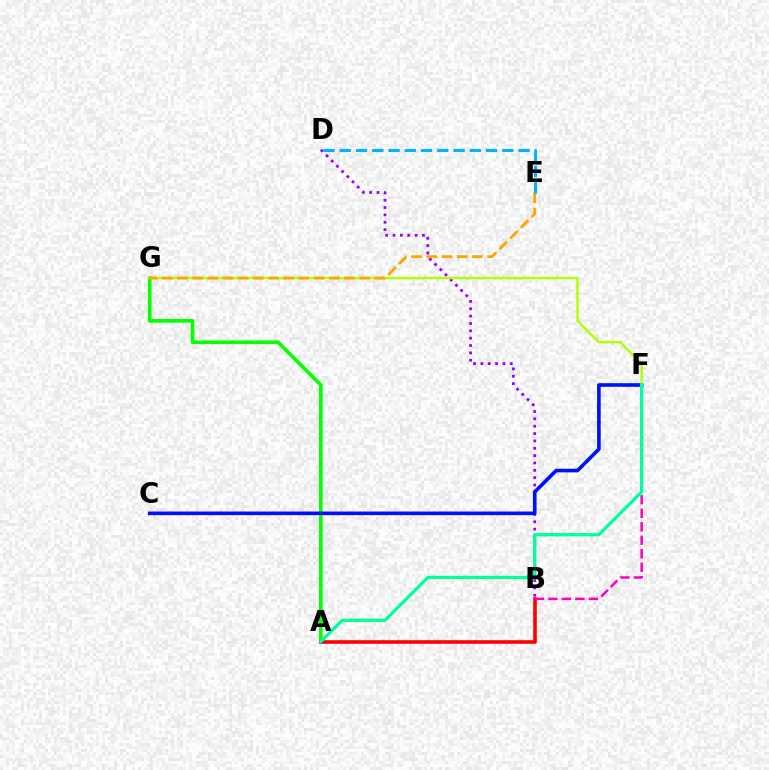{('A', 'G'): [{'color': '#08ff00', 'line_style': 'solid', 'thickness': 2.63}], ('A', 'B'): [{'color': '#ff0000', 'line_style': 'solid', 'thickness': 2.59}], ('B', 'D'): [{'color': '#9b00ff', 'line_style': 'dotted', 'thickness': 2.0}], ('C', 'F'): [{'color': '#0010ff', 'line_style': 'solid', 'thickness': 2.62}], ('F', 'G'): [{'color': '#b3ff00', 'line_style': 'solid', 'thickness': 1.73}], ('E', 'G'): [{'color': '#ffa500', 'line_style': 'dashed', 'thickness': 2.06}], ('B', 'F'): [{'color': '#ff00bd', 'line_style': 'dashed', 'thickness': 1.83}], ('A', 'F'): [{'color': '#00ff9d', 'line_style': 'solid', 'thickness': 2.34}], ('D', 'E'): [{'color': '#00b5ff', 'line_style': 'dashed', 'thickness': 2.21}]}